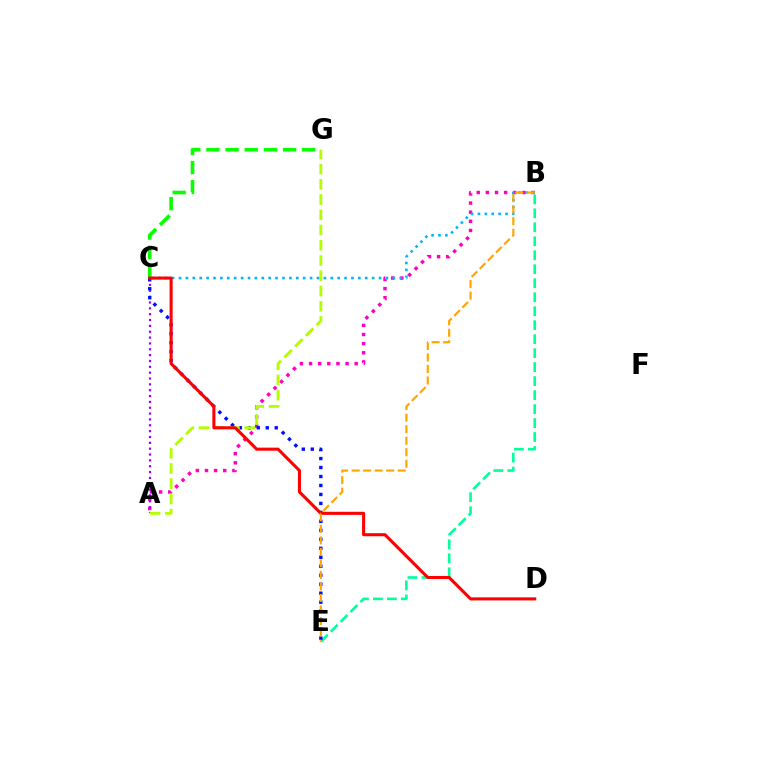{('A', 'B'): [{'color': '#ff00bd', 'line_style': 'dotted', 'thickness': 2.48}], ('C', 'G'): [{'color': '#08ff00', 'line_style': 'dashed', 'thickness': 2.6}], ('B', 'E'): [{'color': '#00ff9d', 'line_style': 'dashed', 'thickness': 1.9}, {'color': '#ffa500', 'line_style': 'dashed', 'thickness': 1.56}], ('A', 'C'): [{'color': '#9b00ff', 'line_style': 'dotted', 'thickness': 1.59}], ('C', 'E'): [{'color': '#0010ff', 'line_style': 'dotted', 'thickness': 2.44}], ('A', 'G'): [{'color': '#b3ff00', 'line_style': 'dashed', 'thickness': 2.07}], ('B', 'C'): [{'color': '#00b5ff', 'line_style': 'dotted', 'thickness': 1.87}], ('C', 'D'): [{'color': '#ff0000', 'line_style': 'solid', 'thickness': 2.21}]}